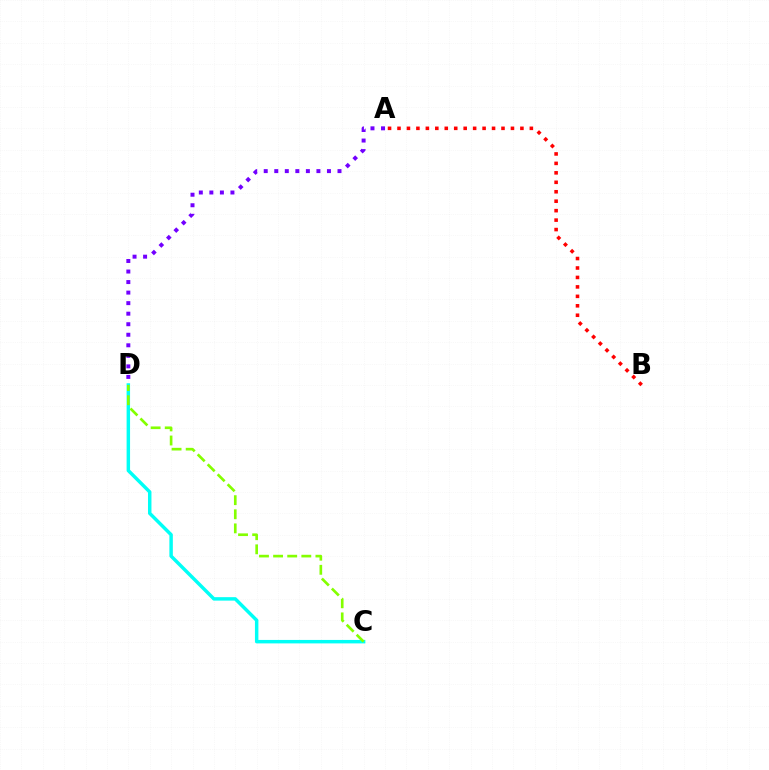{('C', 'D'): [{'color': '#00fff6', 'line_style': 'solid', 'thickness': 2.49}, {'color': '#84ff00', 'line_style': 'dashed', 'thickness': 1.92}], ('A', 'D'): [{'color': '#7200ff', 'line_style': 'dotted', 'thickness': 2.86}], ('A', 'B'): [{'color': '#ff0000', 'line_style': 'dotted', 'thickness': 2.57}]}